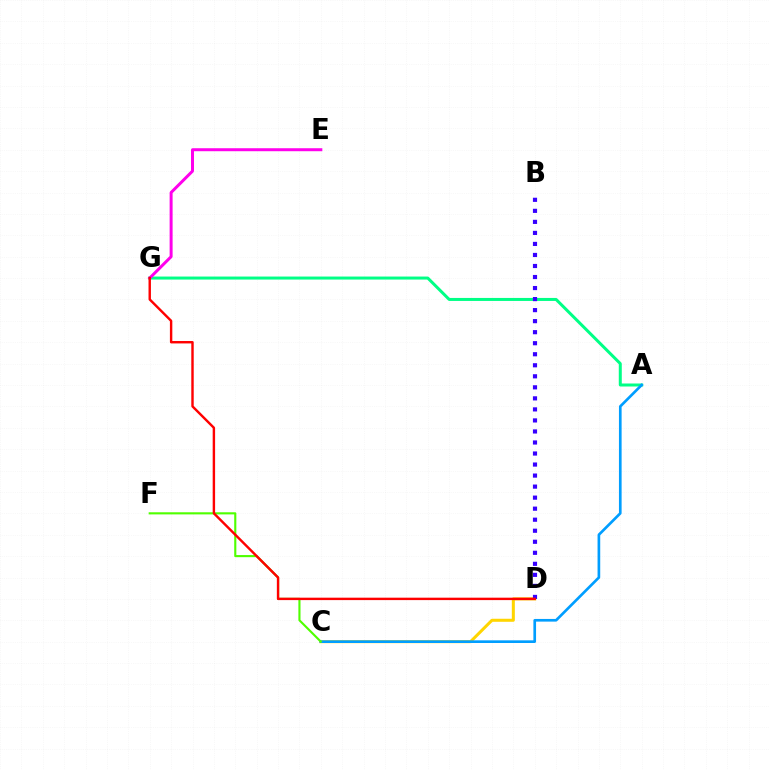{('A', 'G'): [{'color': '#00ff86', 'line_style': 'solid', 'thickness': 2.16}], ('C', 'D'): [{'color': '#ffd500', 'line_style': 'solid', 'thickness': 2.18}], ('E', 'G'): [{'color': '#ff00ed', 'line_style': 'solid', 'thickness': 2.15}], ('A', 'C'): [{'color': '#009eff', 'line_style': 'solid', 'thickness': 1.92}], ('C', 'F'): [{'color': '#4fff00', 'line_style': 'solid', 'thickness': 1.53}], ('B', 'D'): [{'color': '#3700ff', 'line_style': 'dotted', 'thickness': 3.0}], ('D', 'G'): [{'color': '#ff0000', 'line_style': 'solid', 'thickness': 1.74}]}